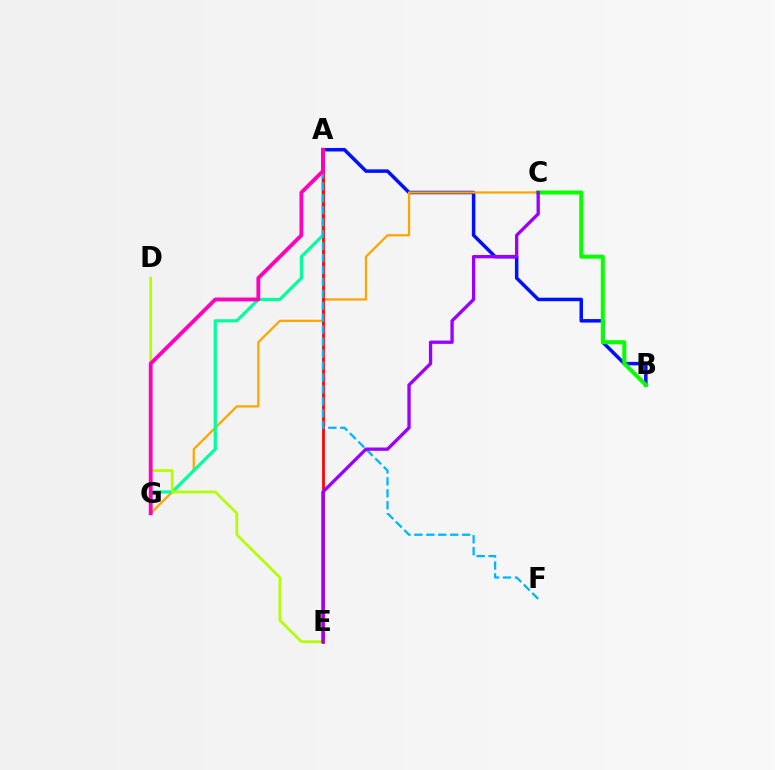{('A', 'B'): [{'color': '#0010ff', 'line_style': 'solid', 'thickness': 2.53}], ('C', 'G'): [{'color': '#ffa500', 'line_style': 'solid', 'thickness': 1.62}], ('A', 'G'): [{'color': '#00ff9d', 'line_style': 'solid', 'thickness': 2.29}, {'color': '#ff00bd', 'line_style': 'solid', 'thickness': 2.76}], ('A', 'E'): [{'color': '#ff0000', 'line_style': 'solid', 'thickness': 1.99}], ('B', 'C'): [{'color': '#08ff00', 'line_style': 'solid', 'thickness': 2.9}], ('A', 'F'): [{'color': '#00b5ff', 'line_style': 'dashed', 'thickness': 1.62}], ('D', 'E'): [{'color': '#b3ff00', 'line_style': 'solid', 'thickness': 1.96}], ('C', 'E'): [{'color': '#9b00ff', 'line_style': 'solid', 'thickness': 2.39}]}